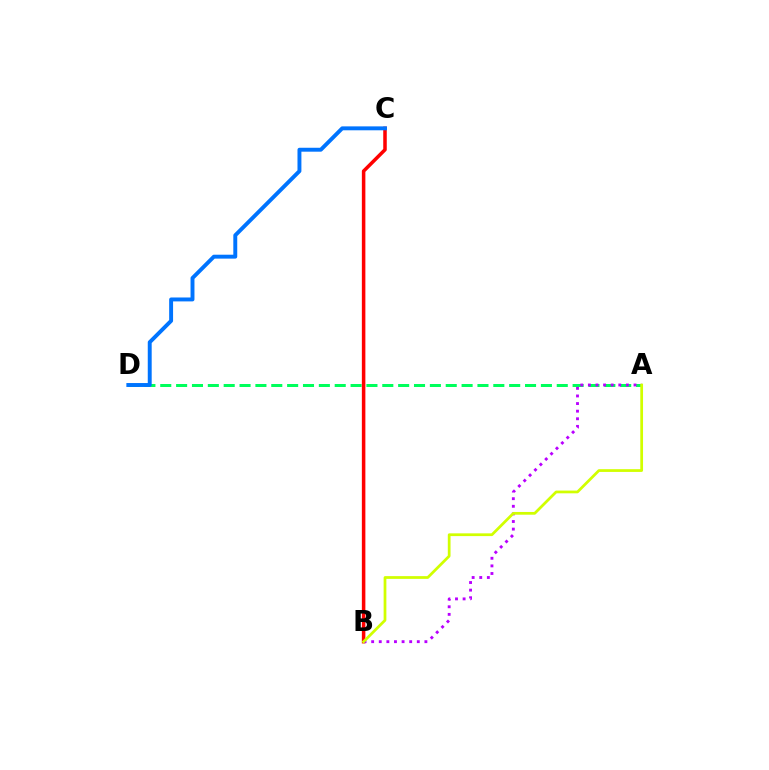{('A', 'D'): [{'color': '#00ff5c', 'line_style': 'dashed', 'thickness': 2.15}], ('B', 'C'): [{'color': '#ff0000', 'line_style': 'solid', 'thickness': 2.54}], ('A', 'B'): [{'color': '#b900ff', 'line_style': 'dotted', 'thickness': 2.07}, {'color': '#d1ff00', 'line_style': 'solid', 'thickness': 1.98}], ('C', 'D'): [{'color': '#0074ff', 'line_style': 'solid', 'thickness': 2.82}]}